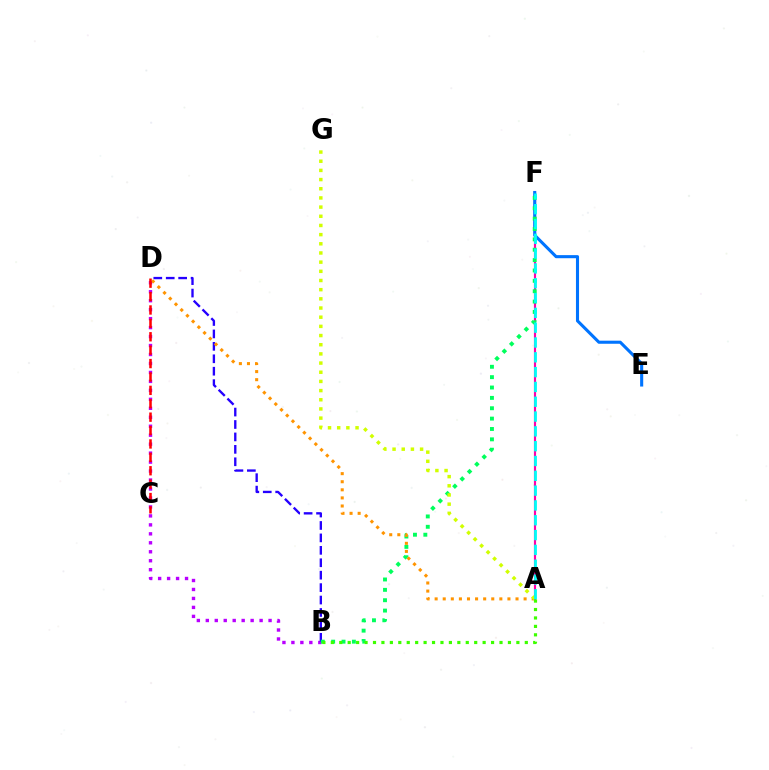{('A', 'F'): [{'color': '#ff00ac', 'line_style': 'solid', 'thickness': 1.55}, {'color': '#00fff6', 'line_style': 'dashed', 'thickness': 2.01}], ('B', 'D'): [{'color': '#b900ff', 'line_style': 'dotted', 'thickness': 2.44}, {'color': '#2500ff', 'line_style': 'dashed', 'thickness': 1.69}], ('E', 'F'): [{'color': '#0074ff', 'line_style': 'solid', 'thickness': 2.22}], ('B', 'F'): [{'color': '#00ff5c', 'line_style': 'dotted', 'thickness': 2.82}], ('A', 'D'): [{'color': '#ff9400', 'line_style': 'dotted', 'thickness': 2.2}], ('C', 'D'): [{'color': '#ff0000', 'line_style': 'dashed', 'thickness': 1.82}], ('A', 'G'): [{'color': '#d1ff00', 'line_style': 'dotted', 'thickness': 2.49}], ('A', 'B'): [{'color': '#3dff00', 'line_style': 'dotted', 'thickness': 2.29}]}